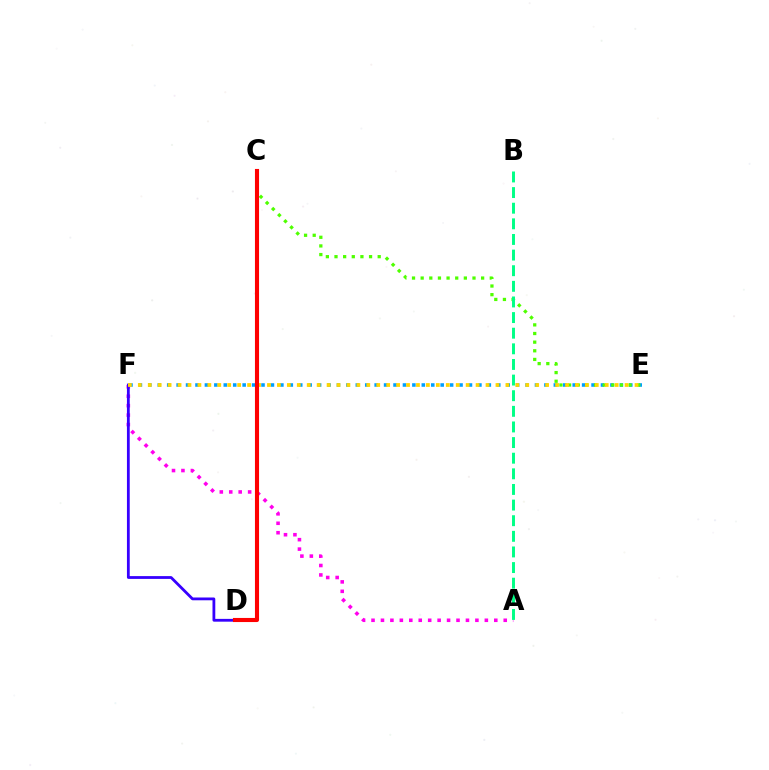{('A', 'F'): [{'color': '#ff00ed', 'line_style': 'dotted', 'thickness': 2.57}], ('D', 'F'): [{'color': '#3700ff', 'line_style': 'solid', 'thickness': 2.01}], ('E', 'F'): [{'color': '#009eff', 'line_style': 'dotted', 'thickness': 2.56}, {'color': '#ffd500', 'line_style': 'dotted', 'thickness': 2.7}], ('C', 'E'): [{'color': '#4fff00', 'line_style': 'dotted', 'thickness': 2.35}], ('C', 'D'): [{'color': '#ff0000', 'line_style': 'solid', 'thickness': 2.95}], ('A', 'B'): [{'color': '#00ff86', 'line_style': 'dashed', 'thickness': 2.12}]}